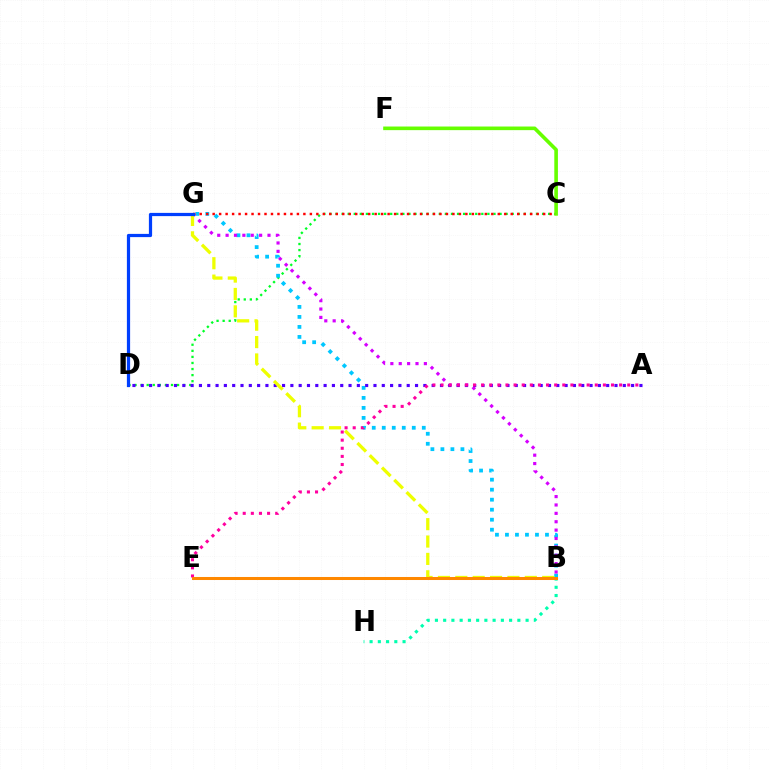{('C', 'D'): [{'color': '#00ff27', 'line_style': 'dotted', 'thickness': 1.65}], ('B', 'H'): [{'color': '#00ffaf', 'line_style': 'dotted', 'thickness': 2.24}], ('B', 'G'): [{'color': '#00c7ff', 'line_style': 'dotted', 'thickness': 2.72}, {'color': '#d600ff', 'line_style': 'dotted', 'thickness': 2.28}, {'color': '#eeff00', 'line_style': 'dashed', 'thickness': 2.36}], ('A', 'D'): [{'color': '#4f00ff', 'line_style': 'dotted', 'thickness': 2.26}], ('C', 'F'): [{'color': '#66ff00', 'line_style': 'solid', 'thickness': 2.6}], ('A', 'E'): [{'color': '#ff00a0', 'line_style': 'dotted', 'thickness': 2.21}], ('C', 'G'): [{'color': '#ff0000', 'line_style': 'dotted', 'thickness': 1.76}], ('D', 'G'): [{'color': '#003fff', 'line_style': 'solid', 'thickness': 2.32}], ('B', 'E'): [{'color': '#ff8800', 'line_style': 'solid', 'thickness': 2.18}]}